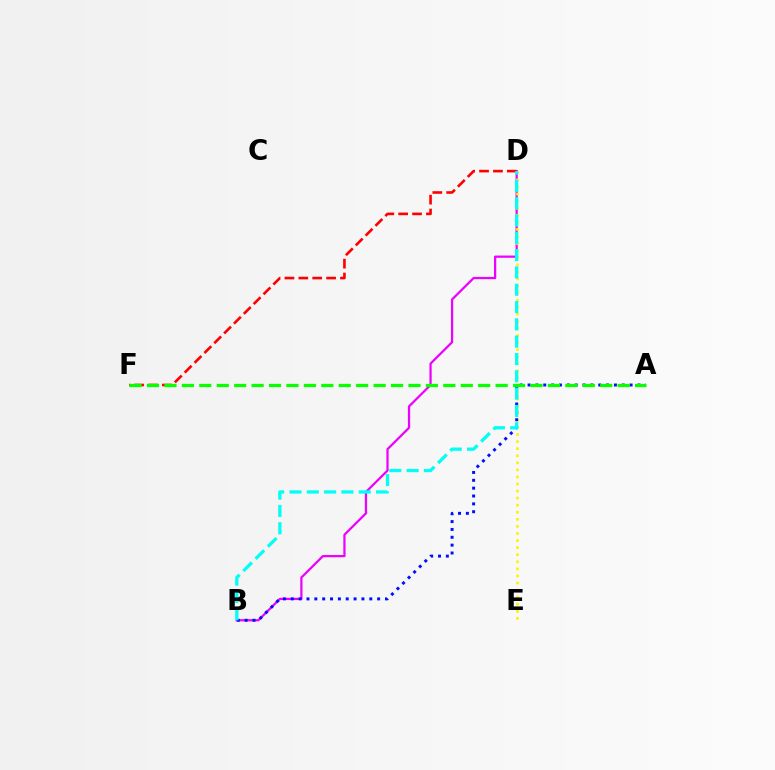{('B', 'D'): [{'color': '#ee00ff', 'line_style': 'solid', 'thickness': 1.61}, {'color': '#00fff6', 'line_style': 'dashed', 'thickness': 2.35}], ('D', 'F'): [{'color': '#ff0000', 'line_style': 'dashed', 'thickness': 1.89}], ('D', 'E'): [{'color': '#fcf500', 'line_style': 'dotted', 'thickness': 1.92}], ('A', 'B'): [{'color': '#0010ff', 'line_style': 'dotted', 'thickness': 2.13}], ('A', 'F'): [{'color': '#08ff00', 'line_style': 'dashed', 'thickness': 2.37}]}